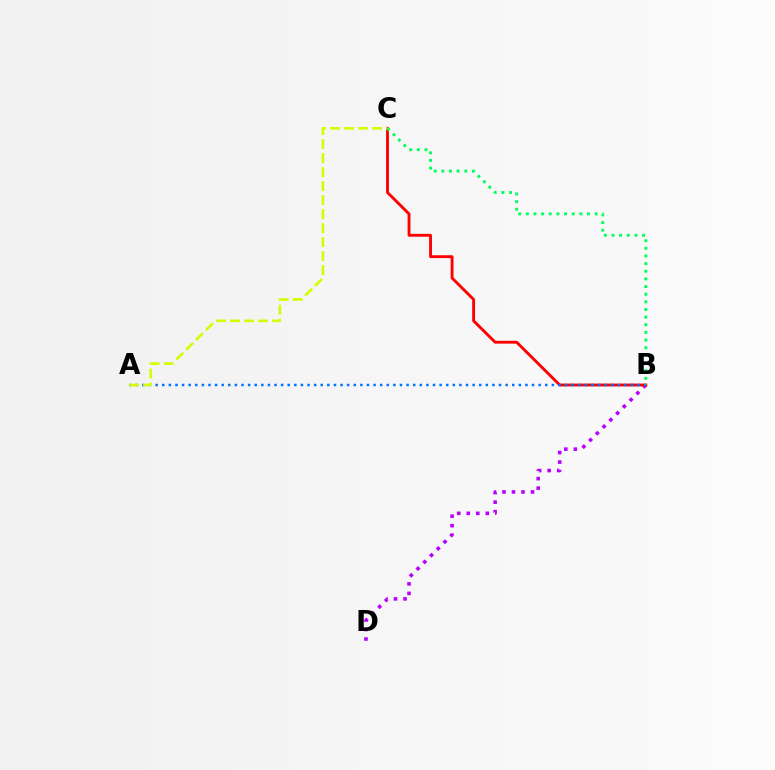{('B', 'D'): [{'color': '#b900ff', 'line_style': 'dotted', 'thickness': 2.58}], ('B', 'C'): [{'color': '#ff0000', 'line_style': 'solid', 'thickness': 2.06}, {'color': '#00ff5c', 'line_style': 'dotted', 'thickness': 2.08}], ('A', 'B'): [{'color': '#0074ff', 'line_style': 'dotted', 'thickness': 1.79}], ('A', 'C'): [{'color': '#d1ff00', 'line_style': 'dashed', 'thickness': 1.9}]}